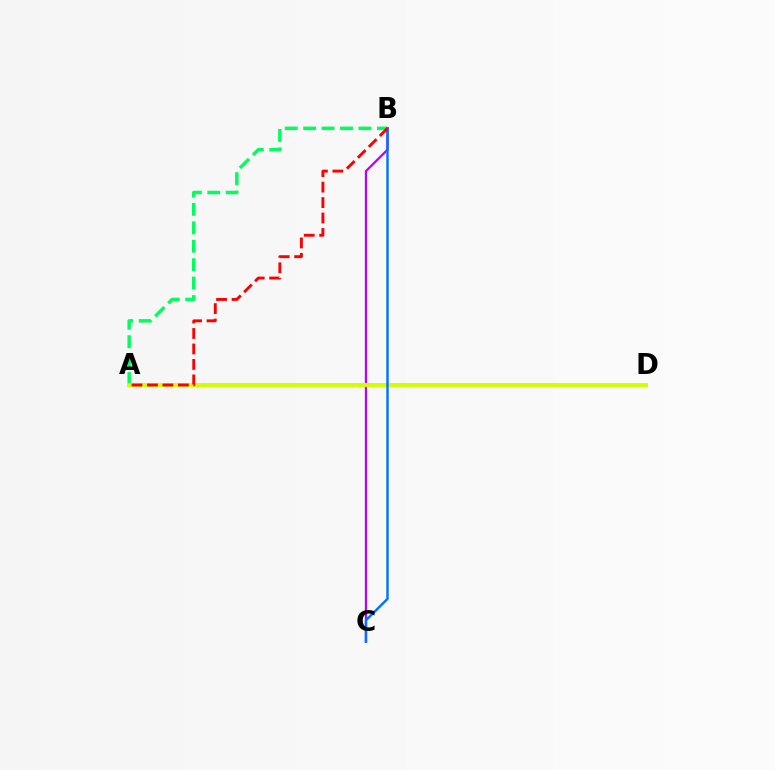{('B', 'C'): [{'color': '#b900ff', 'line_style': 'solid', 'thickness': 1.63}, {'color': '#0074ff', 'line_style': 'solid', 'thickness': 1.76}], ('A', 'B'): [{'color': '#00ff5c', 'line_style': 'dashed', 'thickness': 2.5}, {'color': '#ff0000', 'line_style': 'dashed', 'thickness': 2.1}], ('A', 'D'): [{'color': '#d1ff00', 'line_style': 'solid', 'thickness': 2.87}]}